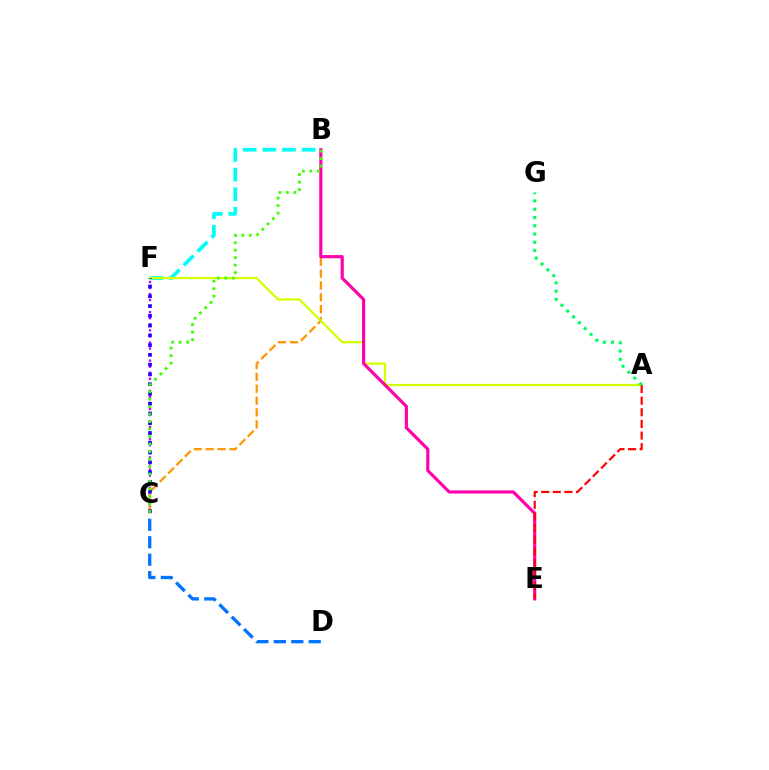{('C', 'F'): [{'color': '#b900ff', 'line_style': 'dotted', 'thickness': 1.64}, {'color': '#2500ff', 'line_style': 'dotted', 'thickness': 2.65}], ('B', 'F'): [{'color': '#00fff6', 'line_style': 'dashed', 'thickness': 2.67}], ('B', 'C'): [{'color': '#ff9400', 'line_style': 'dashed', 'thickness': 1.61}, {'color': '#3dff00', 'line_style': 'dotted', 'thickness': 2.03}], ('A', 'F'): [{'color': '#d1ff00', 'line_style': 'solid', 'thickness': 1.61}], ('B', 'E'): [{'color': '#ff00ac', 'line_style': 'solid', 'thickness': 2.26}], ('A', 'E'): [{'color': '#ff0000', 'line_style': 'dashed', 'thickness': 1.58}], ('C', 'D'): [{'color': '#0074ff', 'line_style': 'dashed', 'thickness': 2.37}], ('A', 'G'): [{'color': '#00ff5c', 'line_style': 'dotted', 'thickness': 2.24}]}